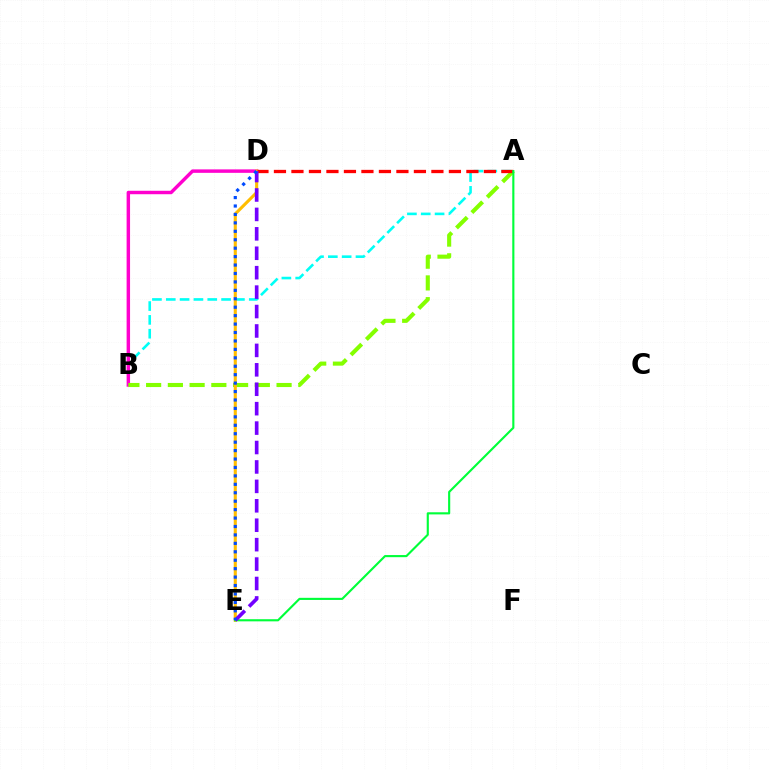{('A', 'B'): [{'color': '#00fff6', 'line_style': 'dashed', 'thickness': 1.88}, {'color': '#84ff00', 'line_style': 'dashed', 'thickness': 2.95}], ('B', 'D'): [{'color': '#ff00cf', 'line_style': 'solid', 'thickness': 2.48}], ('D', 'E'): [{'color': '#ffbd00', 'line_style': 'solid', 'thickness': 2.23}, {'color': '#7200ff', 'line_style': 'dashed', 'thickness': 2.64}, {'color': '#004bff', 'line_style': 'dotted', 'thickness': 2.29}], ('A', 'D'): [{'color': '#ff0000', 'line_style': 'dashed', 'thickness': 2.38}], ('A', 'E'): [{'color': '#00ff39', 'line_style': 'solid', 'thickness': 1.53}]}